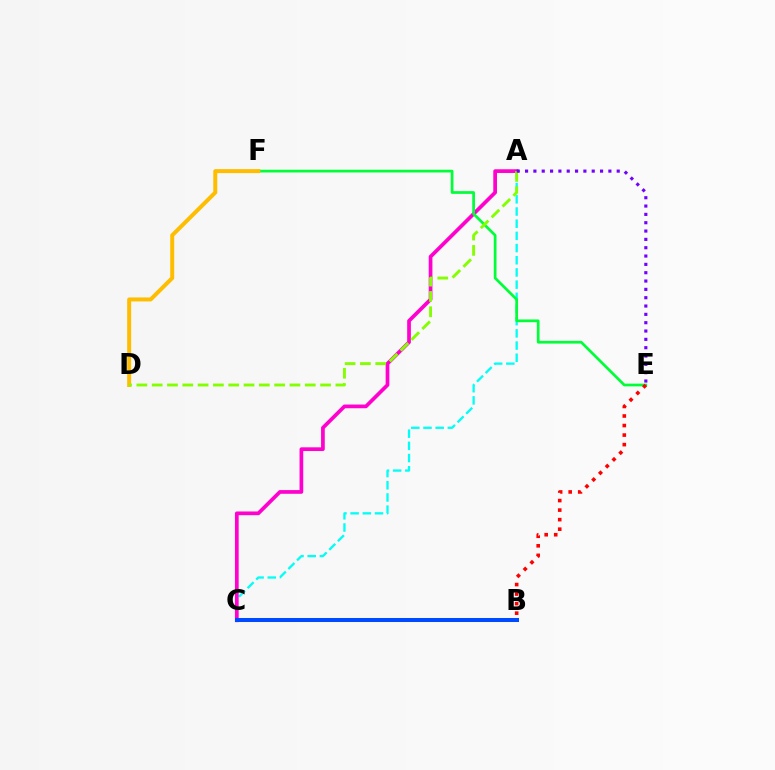{('A', 'C'): [{'color': '#00fff6', 'line_style': 'dashed', 'thickness': 1.66}, {'color': '#ff00cf', 'line_style': 'solid', 'thickness': 2.67}], ('E', 'F'): [{'color': '#00ff39', 'line_style': 'solid', 'thickness': 1.97}], ('D', 'F'): [{'color': '#ffbd00', 'line_style': 'solid', 'thickness': 2.87}], ('A', 'D'): [{'color': '#84ff00', 'line_style': 'dashed', 'thickness': 2.08}], ('B', 'E'): [{'color': '#ff0000', 'line_style': 'dotted', 'thickness': 2.59}], ('A', 'E'): [{'color': '#7200ff', 'line_style': 'dotted', 'thickness': 2.26}], ('B', 'C'): [{'color': '#004bff', 'line_style': 'solid', 'thickness': 2.89}]}